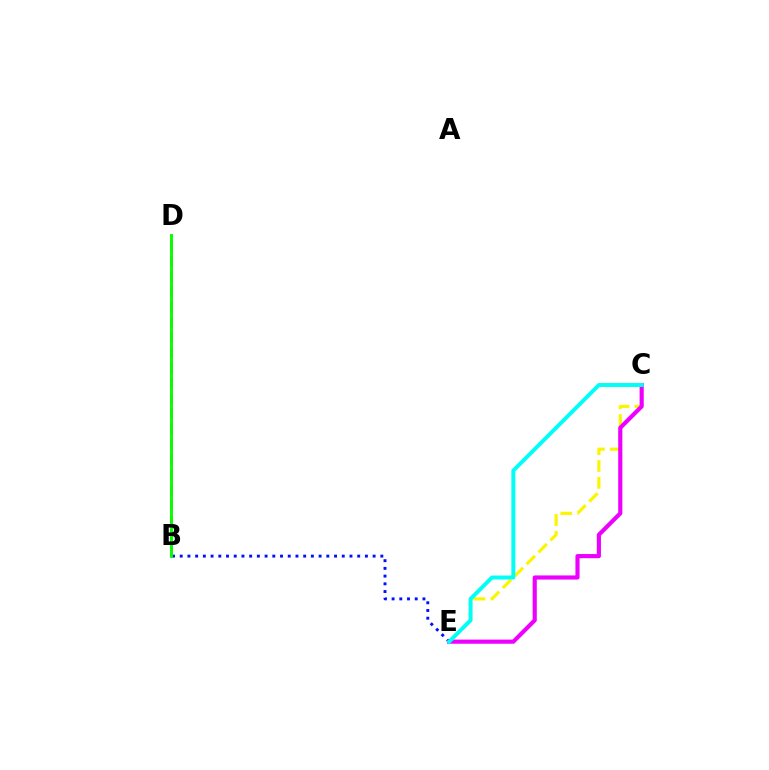{('C', 'E'): [{'color': '#fcf500', 'line_style': 'dashed', 'thickness': 2.29}, {'color': '#ee00ff', 'line_style': 'solid', 'thickness': 2.98}, {'color': '#00fff6', 'line_style': 'solid', 'thickness': 2.85}], ('B', 'D'): [{'color': '#ff0000', 'line_style': 'dashed', 'thickness': 2.07}, {'color': '#08ff00', 'line_style': 'solid', 'thickness': 2.1}], ('B', 'E'): [{'color': '#0010ff', 'line_style': 'dotted', 'thickness': 2.1}]}